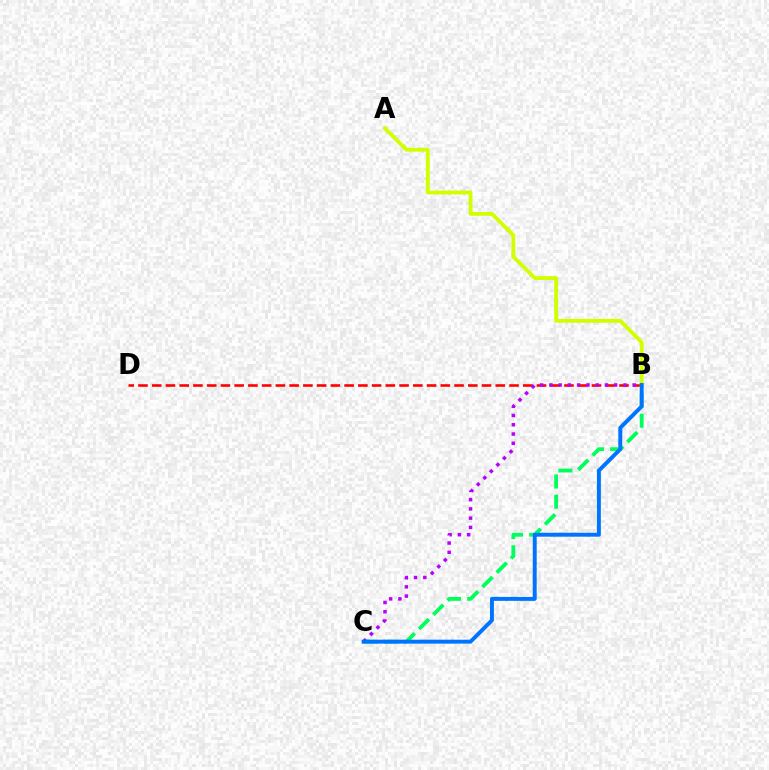{('B', 'C'): [{'color': '#00ff5c', 'line_style': 'dashed', 'thickness': 2.75}, {'color': '#b900ff', 'line_style': 'dotted', 'thickness': 2.52}, {'color': '#0074ff', 'line_style': 'solid', 'thickness': 2.84}], ('B', 'D'): [{'color': '#ff0000', 'line_style': 'dashed', 'thickness': 1.87}], ('A', 'B'): [{'color': '#d1ff00', 'line_style': 'solid', 'thickness': 2.77}]}